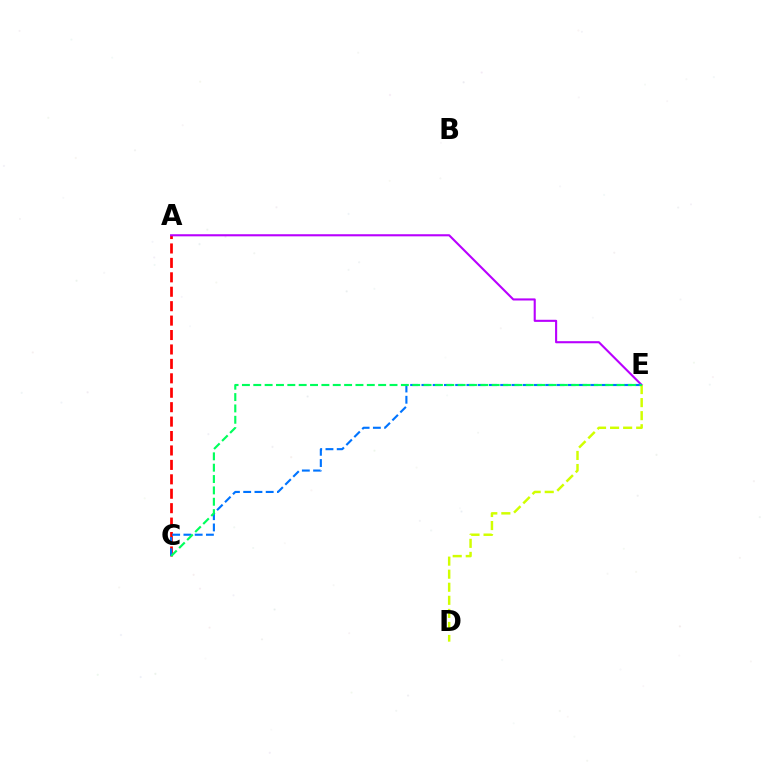{('A', 'C'): [{'color': '#ff0000', 'line_style': 'dashed', 'thickness': 1.96}], ('A', 'E'): [{'color': '#b900ff', 'line_style': 'solid', 'thickness': 1.51}], ('D', 'E'): [{'color': '#d1ff00', 'line_style': 'dashed', 'thickness': 1.77}], ('C', 'E'): [{'color': '#0074ff', 'line_style': 'dashed', 'thickness': 1.53}, {'color': '#00ff5c', 'line_style': 'dashed', 'thickness': 1.54}]}